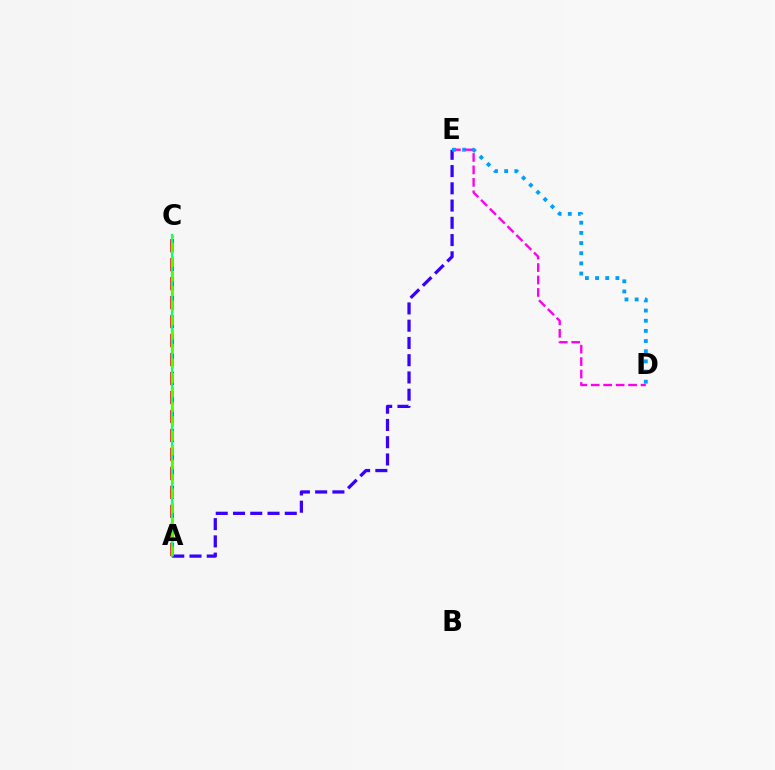{('A', 'C'): [{'color': '#ffd500', 'line_style': 'dotted', 'thickness': 2.07}, {'color': '#ff0000', 'line_style': 'dashed', 'thickness': 2.58}, {'color': '#00ff86', 'line_style': 'solid', 'thickness': 1.62}, {'color': '#4fff00', 'line_style': 'dashed', 'thickness': 1.97}], ('D', 'E'): [{'color': '#ff00ed', 'line_style': 'dashed', 'thickness': 1.69}, {'color': '#009eff', 'line_style': 'dotted', 'thickness': 2.76}], ('A', 'E'): [{'color': '#3700ff', 'line_style': 'dashed', 'thickness': 2.34}]}